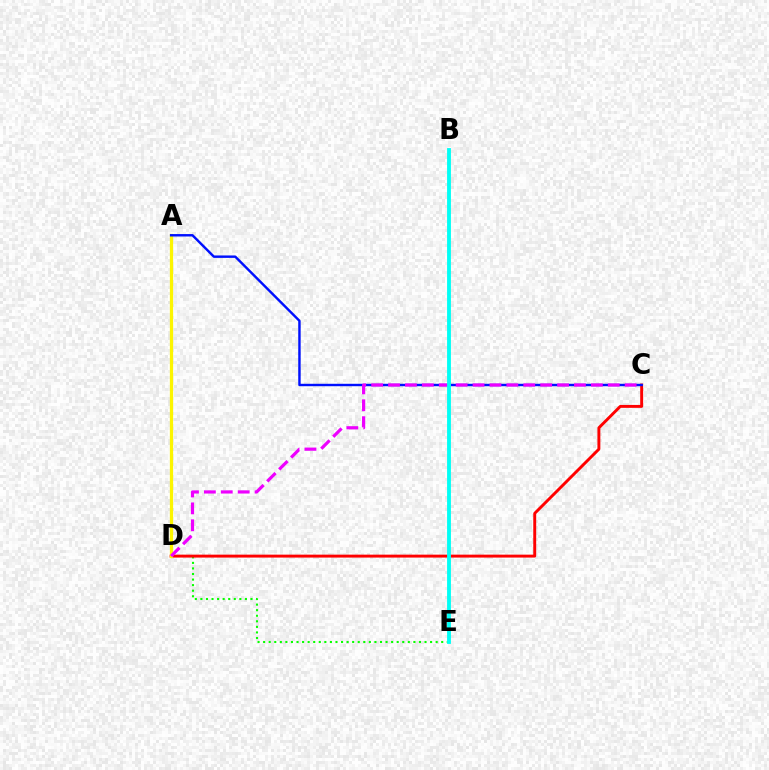{('D', 'E'): [{'color': '#08ff00', 'line_style': 'dotted', 'thickness': 1.51}], ('C', 'D'): [{'color': '#ff0000', 'line_style': 'solid', 'thickness': 2.11}, {'color': '#ee00ff', 'line_style': 'dashed', 'thickness': 2.3}], ('A', 'D'): [{'color': '#fcf500', 'line_style': 'solid', 'thickness': 2.34}], ('A', 'C'): [{'color': '#0010ff', 'line_style': 'solid', 'thickness': 1.75}], ('B', 'E'): [{'color': '#00fff6', 'line_style': 'solid', 'thickness': 2.77}]}